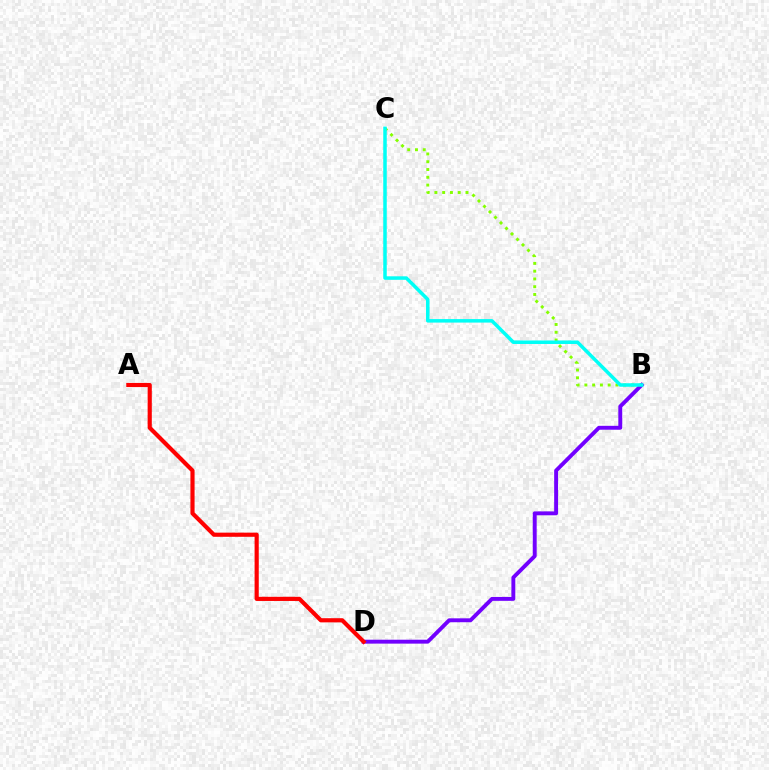{('B', 'C'): [{'color': '#84ff00', 'line_style': 'dotted', 'thickness': 2.11}, {'color': '#00fff6', 'line_style': 'solid', 'thickness': 2.53}], ('B', 'D'): [{'color': '#7200ff', 'line_style': 'solid', 'thickness': 2.81}], ('A', 'D'): [{'color': '#ff0000', 'line_style': 'solid', 'thickness': 2.99}]}